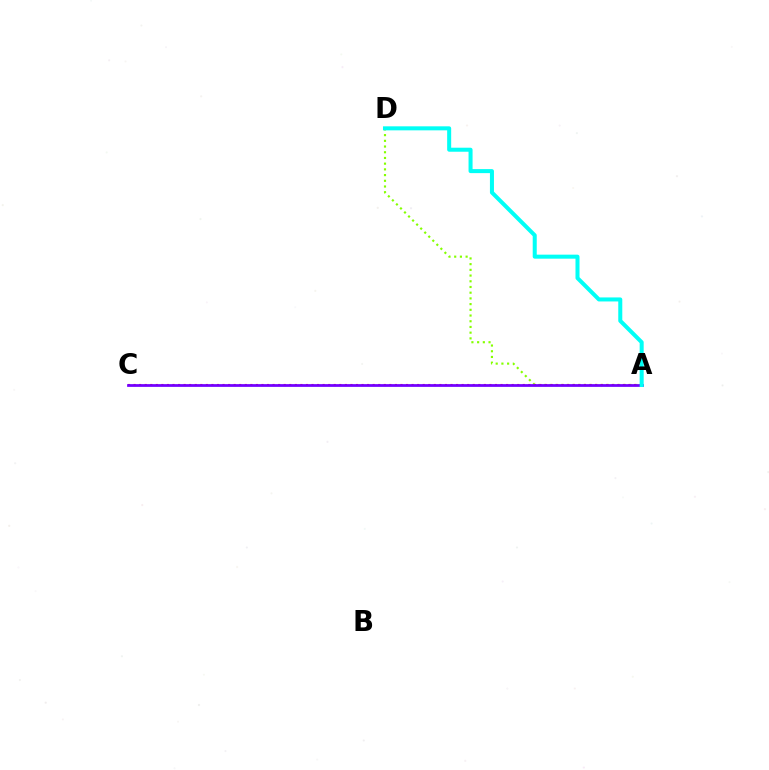{('A', 'D'): [{'color': '#84ff00', 'line_style': 'dotted', 'thickness': 1.55}, {'color': '#00fff6', 'line_style': 'solid', 'thickness': 2.9}], ('A', 'C'): [{'color': '#ff0000', 'line_style': 'dotted', 'thickness': 1.51}, {'color': '#7200ff', 'line_style': 'solid', 'thickness': 1.98}]}